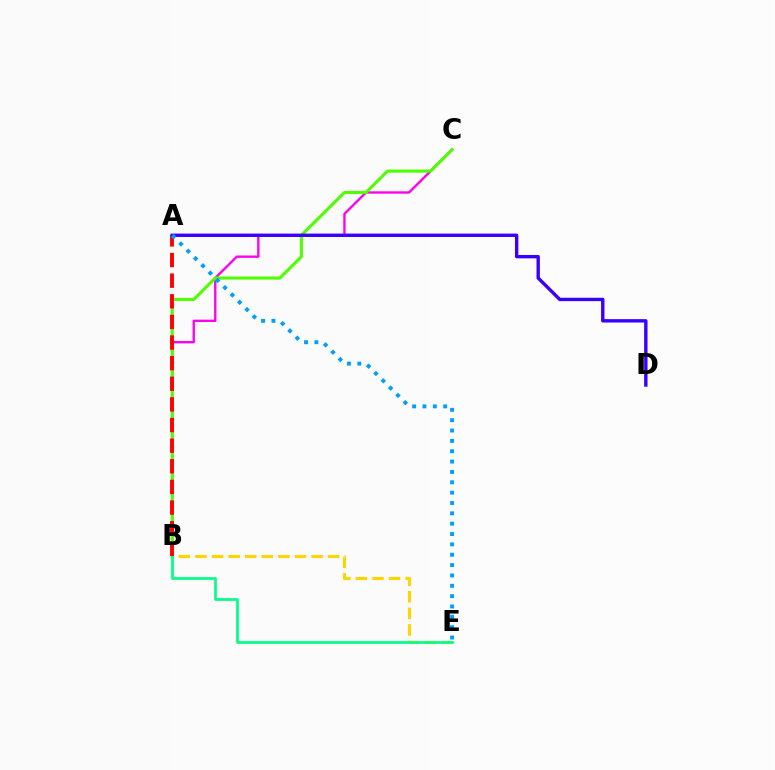{('B', 'E'): [{'color': '#ffd500', 'line_style': 'dashed', 'thickness': 2.25}, {'color': '#00ff86', 'line_style': 'solid', 'thickness': 1.95}], ('B', 'C'): [{'color': '#ff00ed', 'line_style': 'solid', 'thickness': 1.7}, {'color': '#4fff00', 'line_style': 'solid', 'thickness': 2.21}], ('A', 'B'): [{'color': '#ff0000', 'line_style': 'dashed', 'thickness': 2.8}], ('A', 'D'): [{'color': '#3700ff', 'line_style': 'solid', 'thickness': 2.43}], ('A', 'E'): [{'color': '#009eff', 'line_style': 'dotted', 'thickness': 2.81}]}